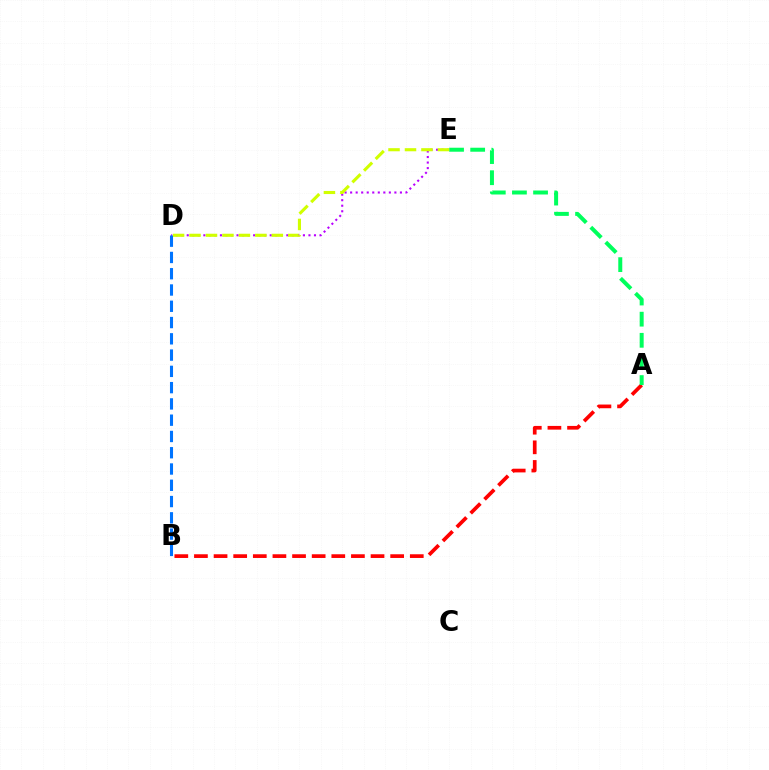{('D', 'E'): [{'color': '#b900ff', 'line_style': 'dotted', 'thickness': 1.5}, {'color': '#d1ff00', 'line_style': 'dashed', 'thickness': 2.24}], ('A', 'B'): [{'color': '#ff0000', 'line_style': 'dashed', 'thickness': 2.67}], ('A', 'E'): [{'color': '#00ff5c', 'line_style': 'dashed', 'thickness': 2.87}], ('B', 'D'): [{'color': '#0074ff', 'line_style': 'dashed', 'thickness': 2.21}]}